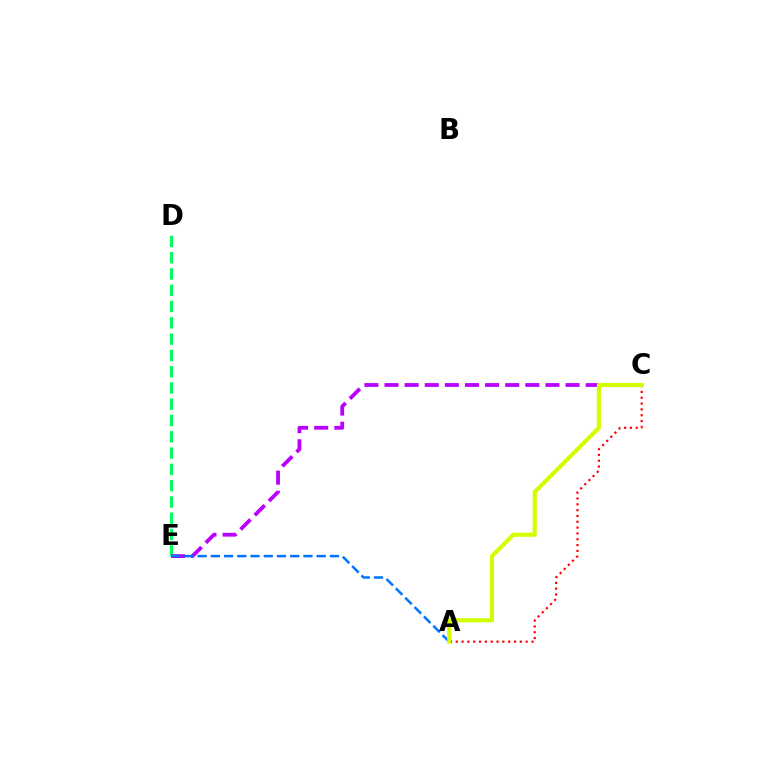{('D', 'E'): [{'color': '#00ff5c', 'line_style': 'dashed', 'thickness': 2.21}], ('A', 'C'): [{'color': '#ff0000', 'line_style': 'dotted', 'thickness': 1.58}, {'color': '#d1ff00', 'line_style': 'solid', 'thickness': 2.98}], ('C', 'E'): [{'color': '#b900ff', 'line_style': 'dashed', 'thickness': 2.73}], ('A', 'E'): [{'color': '#0074ff', 'line_style': 'dashed', 'thickness': 1.8}]}